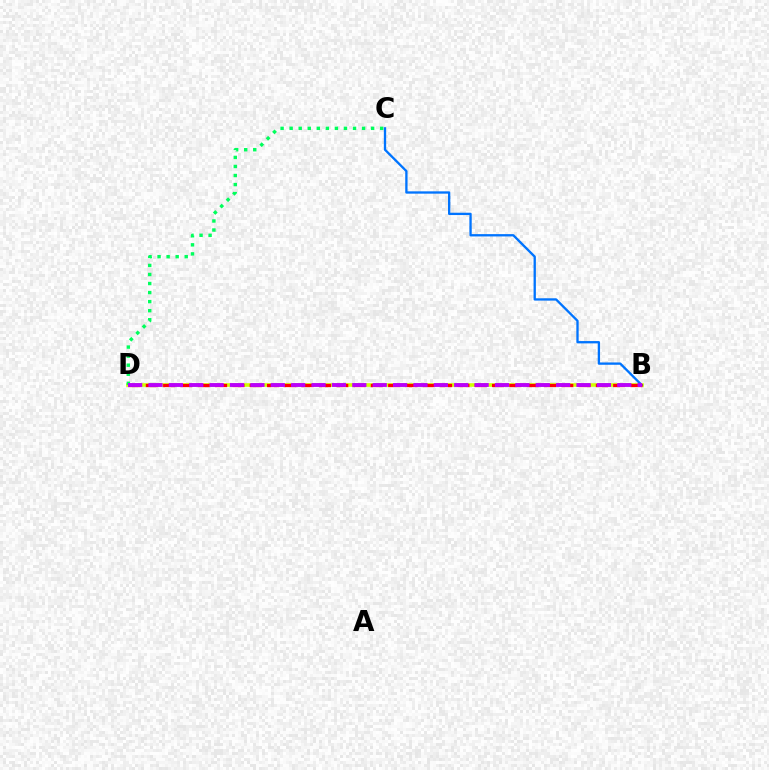{('B', 'D'): [{'color': '#d1ff00', 'line_style': 'solid', 'thickness': 2.6}, {'color': '#ff0000', 'line_style': 'dashed', 'thickness': 2.35}, {'color': '#b900ff', 'line_style': 'dashed', 'thickness': 2.77}], ('C', 'D'): [{'color': '#00ff5c', 'line_style': 'dotted', 'thickness': 2.46}], ('B', 'C'): [{'color': '#0074ff', 'line_style': 'solid', 'thickness': 1.67}]}